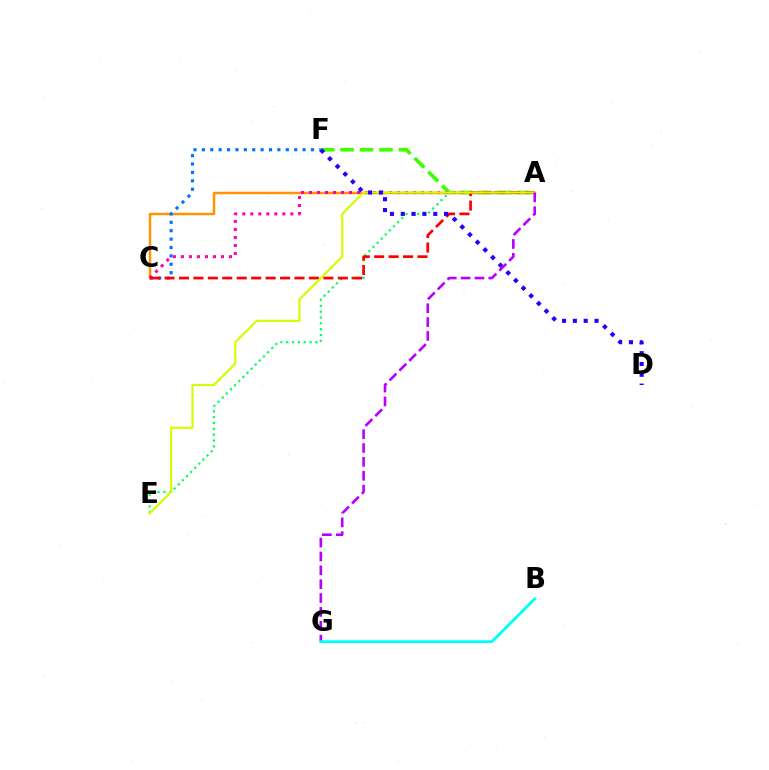{('A', 'F'): [{'color': '#3dff00', 'line_style': 'dashed', 'thickness': 2.64}], ('A', 'C'): [{'color': '#ff9400', 'line_style': 'solid', 'thickness': 1.78}, {'color': '#ff00ac', 'line_style': 'dotted', 'thickness': 2.18}, {'color': '#ff0000', 'line_style': 'dashed', 'thickness': 1.96}], ('C', 'F'): [{'color': '#0074ff', 'line_style': 'dotted', 'thickness': 2.28}], ('A', 'E'): [{'color': '#00ff5c', 'line_style': 'dotted', 'thickness': 1.58}, {'color': '#d1ff00', 'line_style': 'solid', 'thickness': 1.56}], ('D', 'F'): [{'color': '#2500ff', 'line_style': 'dotted', 'thickness': 2.94}], ('A', 'G'): [{'color': '#b900ff', 'line_style': 'dashed', 'thickness': 1.88}], ('B', 'G'): [{'color': '#00fff6', 'line_style': 'solid', 'thickness': 2.04}]}